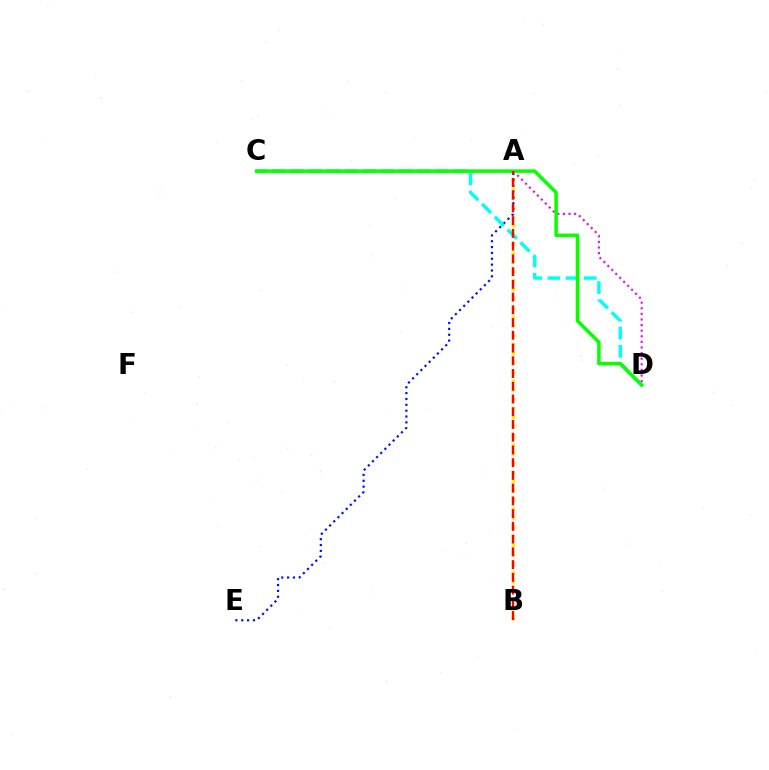{('A', 'B'): [{'color': '#fcf500', 'line_style': 'dotted', 'thickness': 2.48}, {'color': '#ff0000', 'line_style': 'dashed', 'thickness': 1.73}], ('A', 'E'): [{'color': '#0010ff', 'line_style': 'dotted', 'thickness': 1.59}], ('C', 'D'): [{'color': '#00fff6', 'line_style': 'dashed', 'thickness': 2.46}, {'color': '#08ff00', 'line_style': 'solid', 'thickness': 2.53}], ('A', 'D'): [{'color': '#ee00ff', 'line_style': 'dotted', 'thickness': 1.52}]}